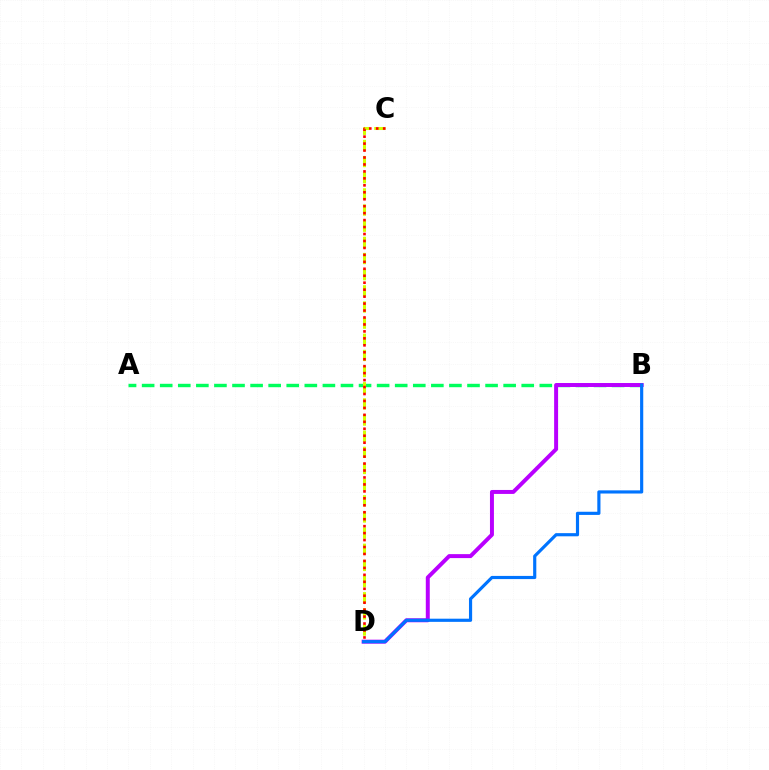{('A', 'B'): [{'color': '#00ff5c', 'line_style': 'dashed', 'thickness': 2.46}], ('C', 'D'): [{'color': '#d1ff00', 'line_style': 'dashed', 'thickness': 2.19}, {'color': '#ff0000', 'line_style': 'dotted', 'thickness': 1.89}], ('B', 'D'): [{'color': '#b900ff', 'line_style': 'solid', 'thickness': 2.85}, {'color': '#0074ff', 'line_style': 'solid', 'thickness': 2.28}]}